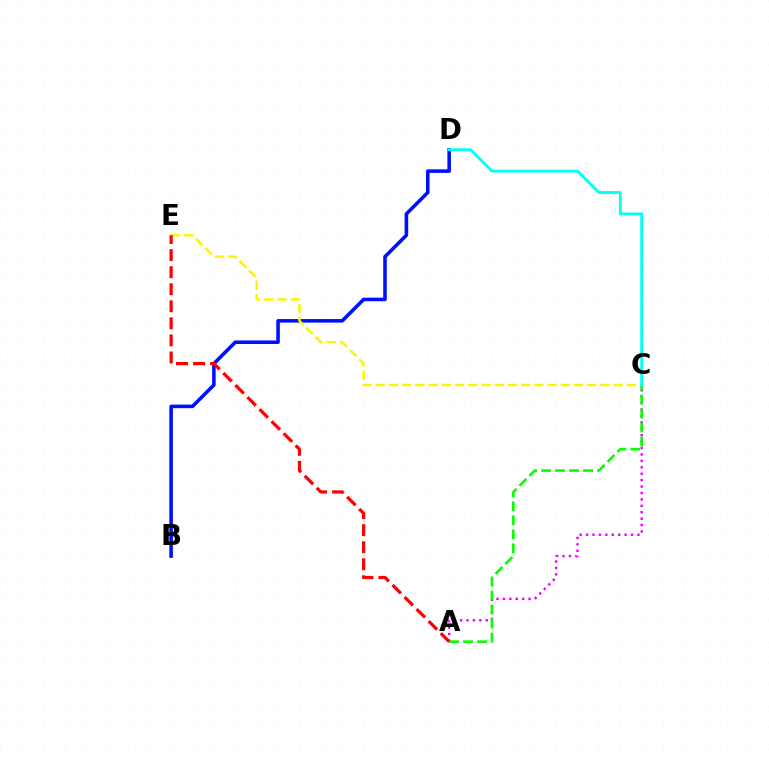{('B', 'D'): [{'color': '#0010ff', 'line_style': 'solid', 'thickness': 2.57}], ('A', 'C'): [{'color': '#ee00ff', 'line_style': 'dotted', 'thickness': 1.74}, {'color': '#08ff00', 'line_style': 'dashed', 'thickness': 1.9}], ('C', 'E'): [{'color': '#fcf500', 'line_style': 'dashed', 'thickness': 1.8}], ('A', 'E'): [{'color': '#ff0000', 'line_style': 'dashed', 'thickness': 2.32}], ('C', 'D'): [{'color': '#00fff6', 'line_style': 'solid', 'thickness': 2.05}]}